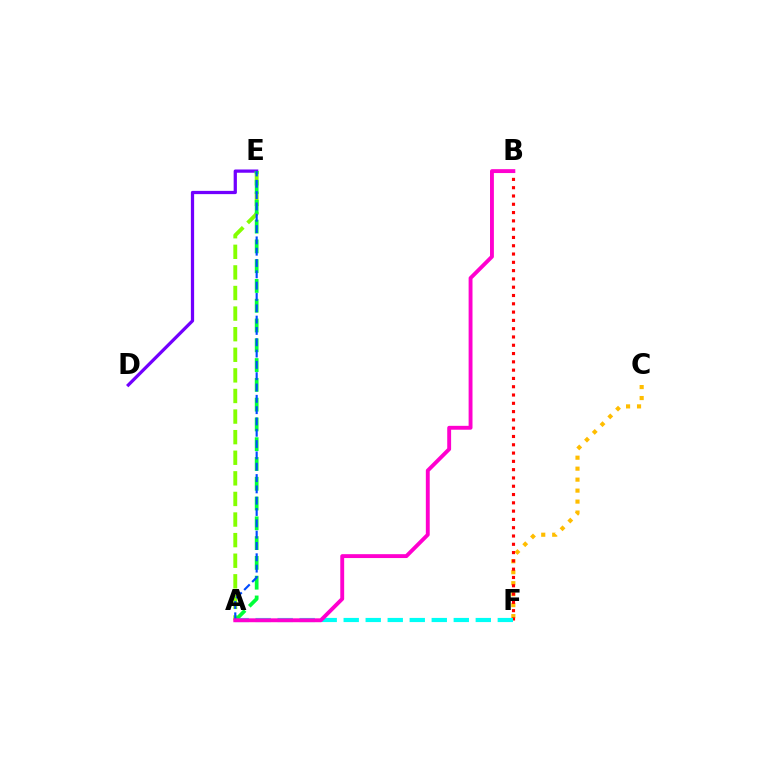{('C', 'F'): [{'color': '#ffbd00', 'line_style': 'dotted', 'thickness': 2.98}], ('B', 'F'): [{'color': '#ff0000', 'line_style': 'dotted', 'thickness': 2.25}], ('D', 'E'): [{'color': '#7200ff', 'line_style': 'solid', 'thickness': 2.34}], ('A', 'E'): [{'color': '#84ff00', 'line_style': 'dashed', 'thickness': 2.8}, {'color': '#00ff39', 'line_style': 'dashed', 'thickness': 2.69}, {'color': '#004bff', 'line_style': 'dashed', 'thickness': 1.54}], ('A', 'F'): [{'color': '#00fff6', 'line_style': 'dashed', 'thickness': 2.99}], ('A', 'B'): [{'color': '#ff00cf', 'line_style': 'solid', 'thickness': 2.8}]}